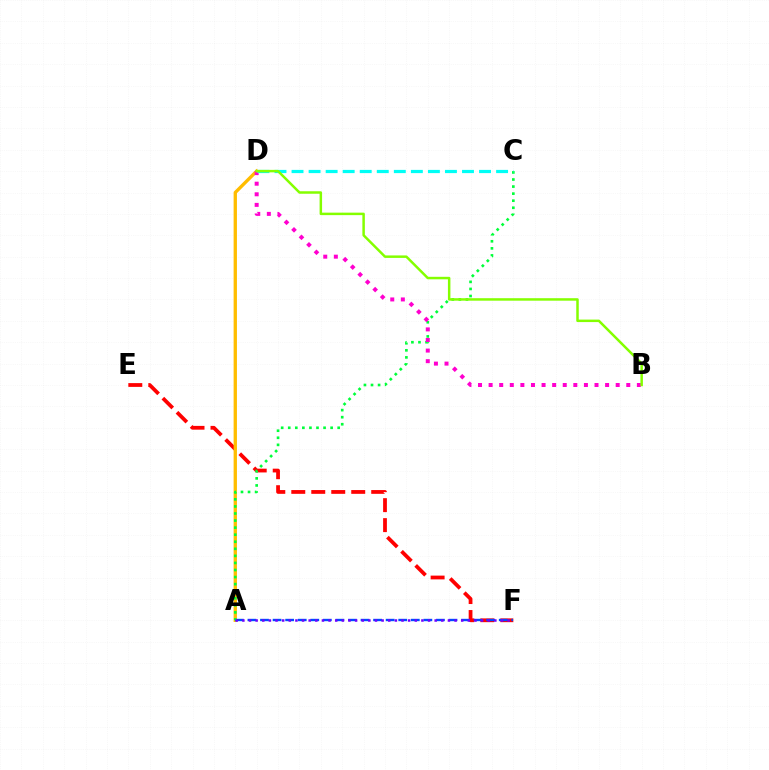{('E', 'F'): [{'color': '#ff0000', 'line_style': 'dashed', 'thickness': 2.71}], ('A', 'D'): [{'color': '#ffbd00', 'line_style': 'solid', 'thickness': 2.4}], ('A', 'F'): [{'color': '#004bff', 'line_style': 'dashed', 'thickness': 1.71}, {'color': '#7200ff', 'line_style': 'dotted', 'thickness': 1.8}], ('A', 'C'): [{'color': '#00ff39', 'line_style': 'dotted', 'thickness': 1.92}], ('B', 'D'): [{'color': '#ff00cf', 'line_style': 'dotted', 'thickness': 2.88}, {'color': '#84ff00', 'line_style': 'solid', 'thickness': 1.79}], ('C', 'D'): [{'color': '#00fff6', 'line_style': 'dashed', 'thickness': 2.32}]}